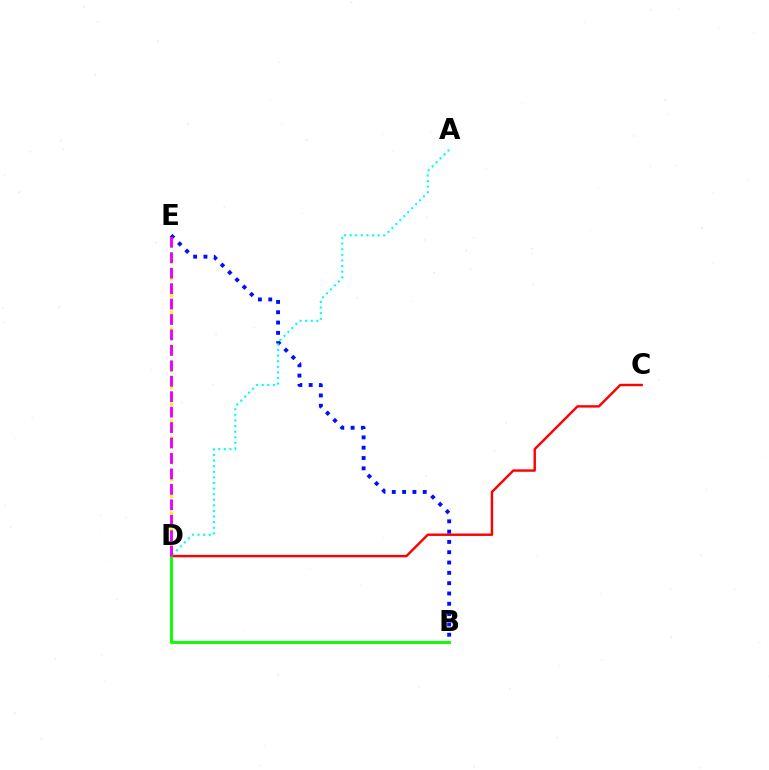{('C', 'D'): [{'color': '#ff0000', 'line_style': 'solid', 'thickness': 1.74}], ('D', 'E'): [{'color': '#fcf500', 'line_style': 'dotted', 'thickness': 2.27}, {'color': '#ee00ff', 'line_style': 'dashed', 'thickness': 2.1}], ('B', 'E'): [{'color': '#0010ff', 'line_style': 'dotted', 'thickness': 2.8}], ('A', 'D'): [{'color': '#00fff6', 'line_style': 'dotted', 'thickness': 1.52}], ('B', 'D'): [{'color': '#08ff00', 'line_style': 'solid', 'thickness': 2.08}]}